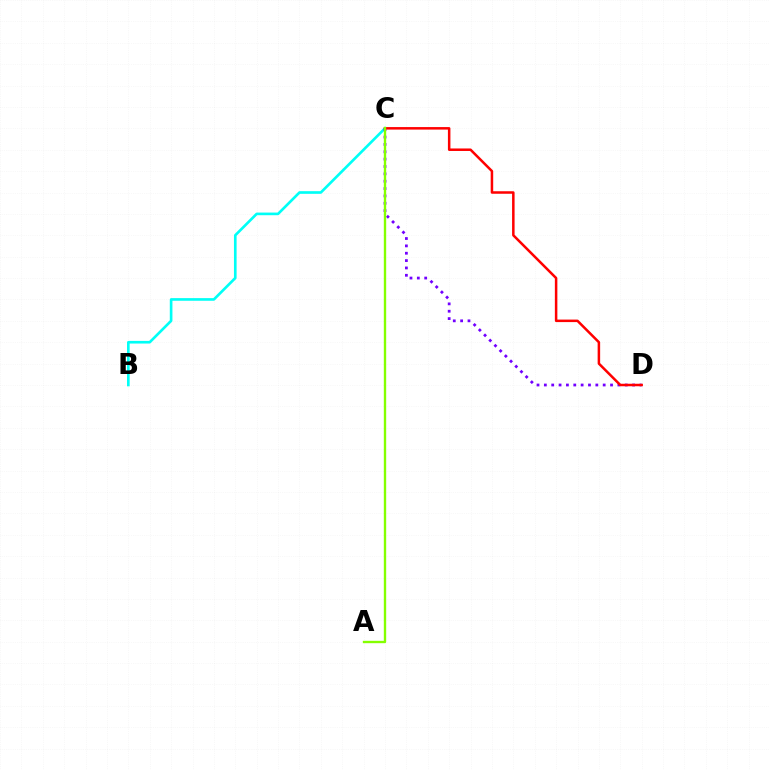{('B', 'C'): [{'color': '#00fff6', 'line_style': 'solid', 'thickness': 1.91}], ('C', 'D'): [{'color': '#7200ff', 'line_style': 'dotted', 'thickness': 2.0}, {'color': '#ff0000', 'line_style': 'solid', 'thickness': 1.81}], ('A', 'C'): [{'color': '#84ff00', 'line_style': 'solid', 'thickness': 1.7}]}